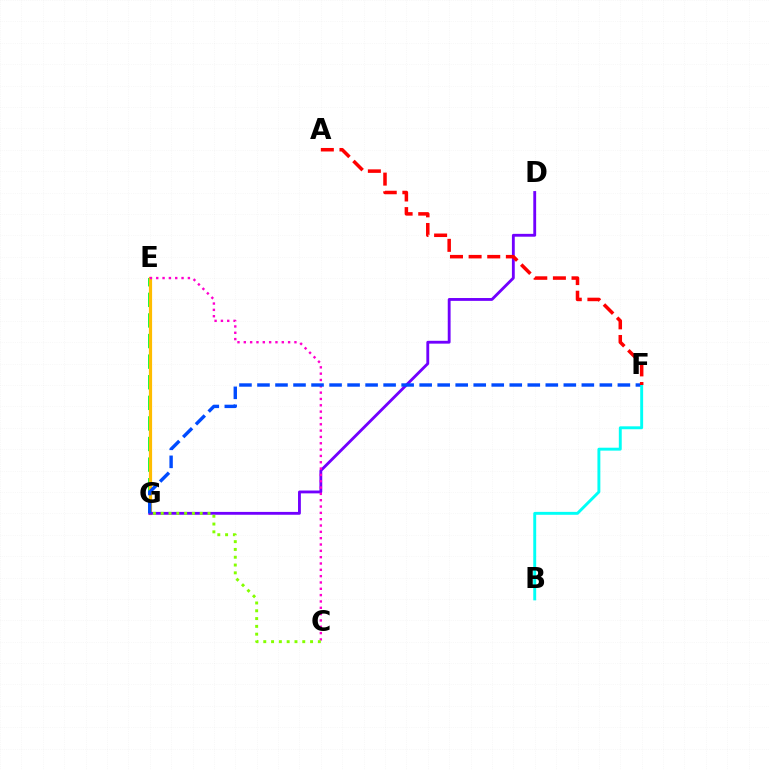{('E', 'G'): [{'color': '#00ff39', 'line_style': 'dashed', 'thickness': 2.8}, {'color': '#ffbd00', 'line_style': 'solid', 'thickness': 2.3}], ('D', 'G'): [{'color': '#7200ff', 'line_style': 'solid', 'thickness': 2.05}], ('C', 'E'): [{'color': '#ff00cf', 'line_style': 'dotted', 'thickness': 1.72}], ('F', 'G'): [{'color': '#004bff', 'line_style': 'dashed', 'thickness': 2.45}], ('C', 'G'): [{'color': '#84ff00', 'line_style': 'dotted', 'thickness': 2.12}], ('B', 'F'): [{'color': '#00fff6', 'line_style': 'solid', 'thickness': 2.1}], ('A', 'F'): [{'color': '#ff0000', 'line_style': 'dashed', 'thickness': 2.53}]}